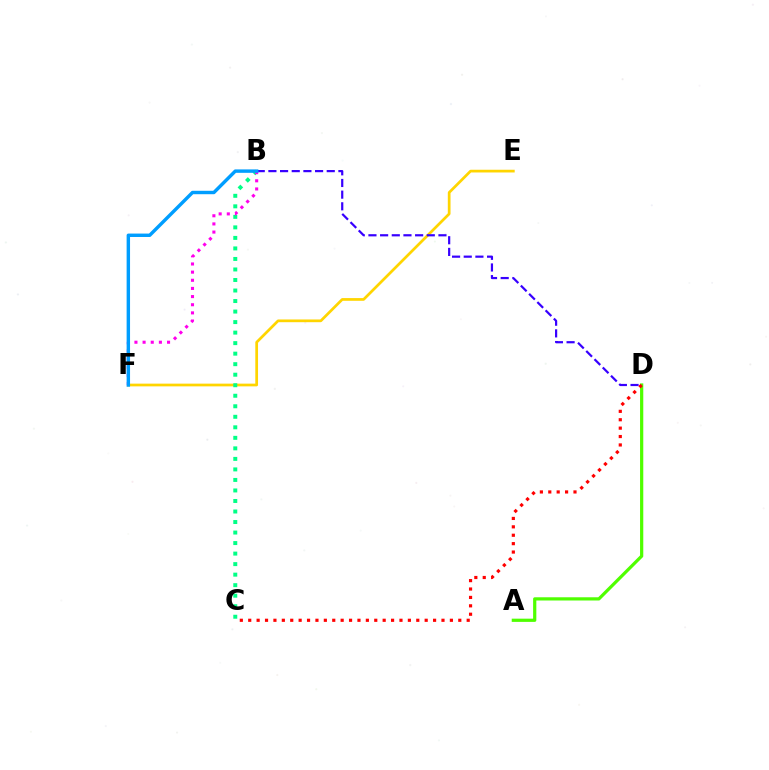{('E', 'F'): [{'color': '#ffd500', 'line_style': 'solid', 'thickness': 1.96}], ('A', 'D'): [{'color': '#4fff00', 'line_style': 'solid', 'thickness': 2.32}], ('B', 'C'): [{'color': '#00ff86', 'line_style': 'dotted', 'thickness': 2.86}], ('B', 'D'): [{'color': '#3700ff', 'line_style': 'dashed', 'thickness': 1.59}], ('B', 'F'): [{'color': '#ff00ed', 'line_style': 'dotted', 'thickness': 2.21}, {'color': '#009eff', 'line_style': 'solid', 'thickness': 2.46}], ('C', 'D'): [{'color': '#ff0000', 'line_style': 'dotted', 'thickness': 2.28}]}